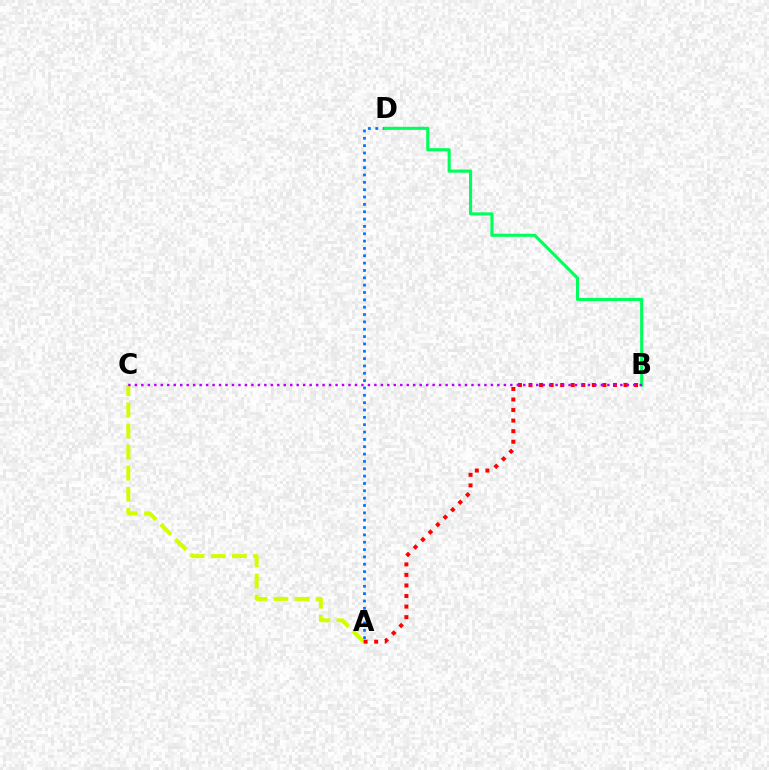{('A', 'D'): [{'color': '#0074ff', 'line_style': 'dotted', 'thickness': 2.0}], ('A', 'C'): [{'color': '#d1ff00', 'line_style': 'dashed', 'thickness': 2.87}], ('B', 'D'): [{'color': '#00ff5c', 'line_style': 'solid', 'thickness': 2.24}], ('A', 'B'): [{'color': '#ff0000', 'line_style': 'dotted', 'thickness': 2.87}], ('B', 'C'): [{'color': '#b900ff', 'line_style': 'dotted', 'thickness': 1.76}]}